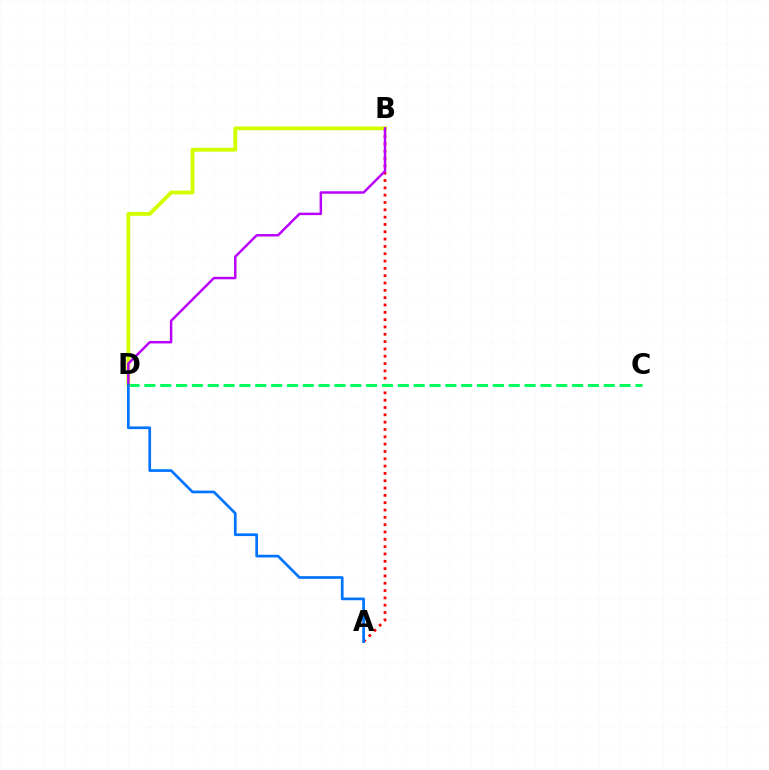{('A', 'B'): [{'color': '#ff0000', 'line_style': 'dotted', 'thickness': 1.99}], ('C', 'D'): [{'color': '#00ff5c', 'line_style': 'dashed', 'thickness': 2.15}], ('B', 'D'): [{'color': '#d1ff00', 'line_style': 'solid', 'thickness': 2.78}, {'color': '#b900ff', 'line_style': 'solid', 'thickness': 1.78}], ('A', 'D'): [{'color': '#0074ff', 'line_style': 'solid', 'thickness': 1.95}]}